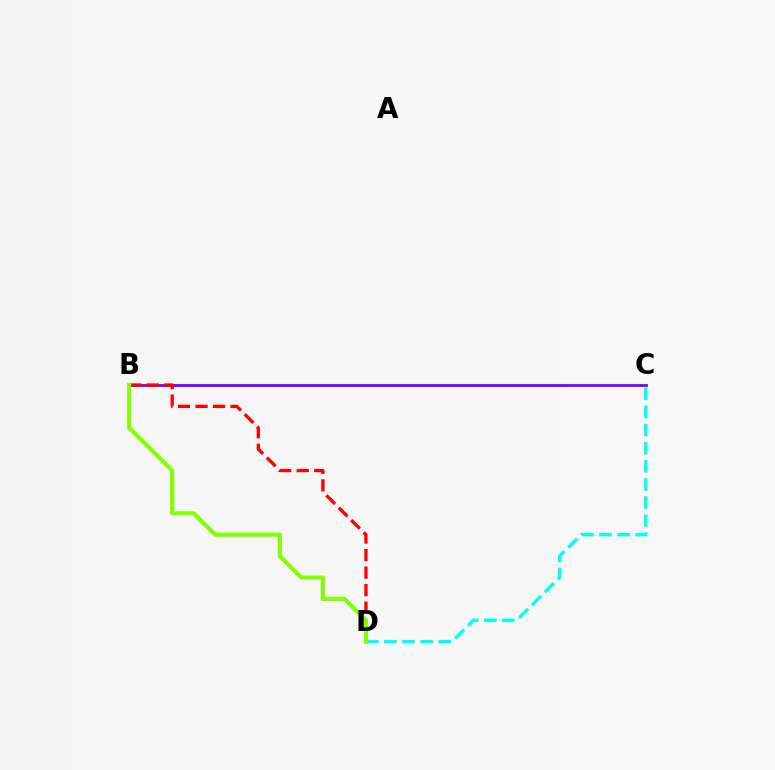{('B', 'C'): [{'color': '#7200ff', 'line_style': 'solid', 'thickness': 1.98}], ('C', 'D'): [{'color': '#00fff6', 'line_style': 'dashed', 'thickness': 2.46}], ('B', 'D'): [{'color': '#ff0000', 'line_style': 'dashed', 'thickness': 2.38}, {'color': '#84ff00', 'line_style': 'solid', 'thickness': 2.97}]}